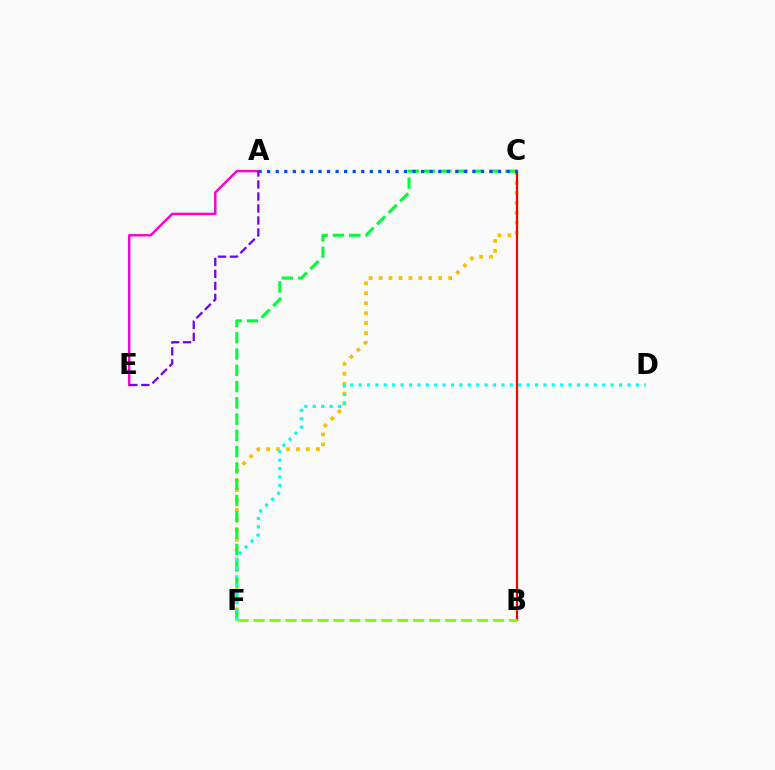{('C', 'F'): [{'color': '#ffbd00', 'line_style': 'dotted', 'thickness': 2.7}, {'color': '#00ff39', 'line_style': 'dashed', 'thickness': 2.21}], ('B', 'C'): [{'color': '#ff0000', 'line_style': 'solid', 'thickness': 1.57}], ('A', 'C'): [{'color': '#004bff', 'line_style': 'dotted', 'thickness': 2.32}], ('A', 'E'): [{'color': '#ff00cf', 'line_style': 'solid', 'thickness': 1.77}, {'color': '#7200ff', 'line_style': 'dashed', 'thickness': 1.63}], ('D', 'F'): [{'color': '#00fff6', 'line_style': 'dotted', 'thickness': 2.28}], ('B', 'F'): [{'color': '#84ff00', 'line_style': 'dashed', 'thickness': 2.17}]}